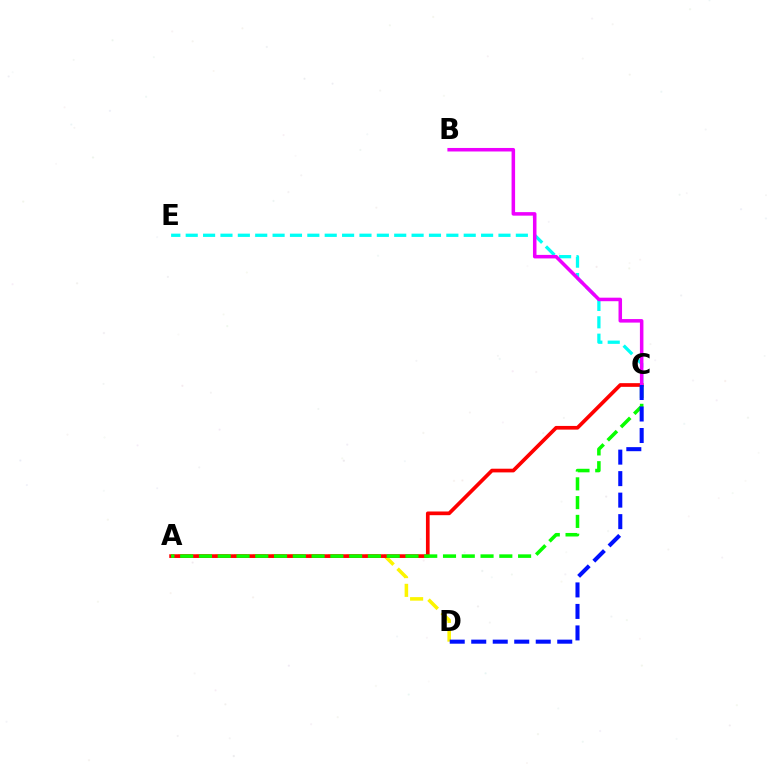{('A', 'D'): [{'color': '#fcf500', 'line_style': 'dashed', 'thickness': 2.55}], ('C', 'E'): [{'color': '#00fff6', 'line_style': 'dashed', 'thickness': 2.36}], ('A', 'C'): [{'color': '#ff0000', 'line_style': 'solid', 'thickness': 2.66}, {'color': '#08ff00', 'line_style': 'dashed', 'thickness': 2.55}], ('B', 'C'): [{'color': '#ee00ff', 'line_style': 'solid', 'thickness': 2.54}], ('C', 'D'): [{'color': '#0010ff', 'line_style': 'dashed', 'thickness': 2.92}]}